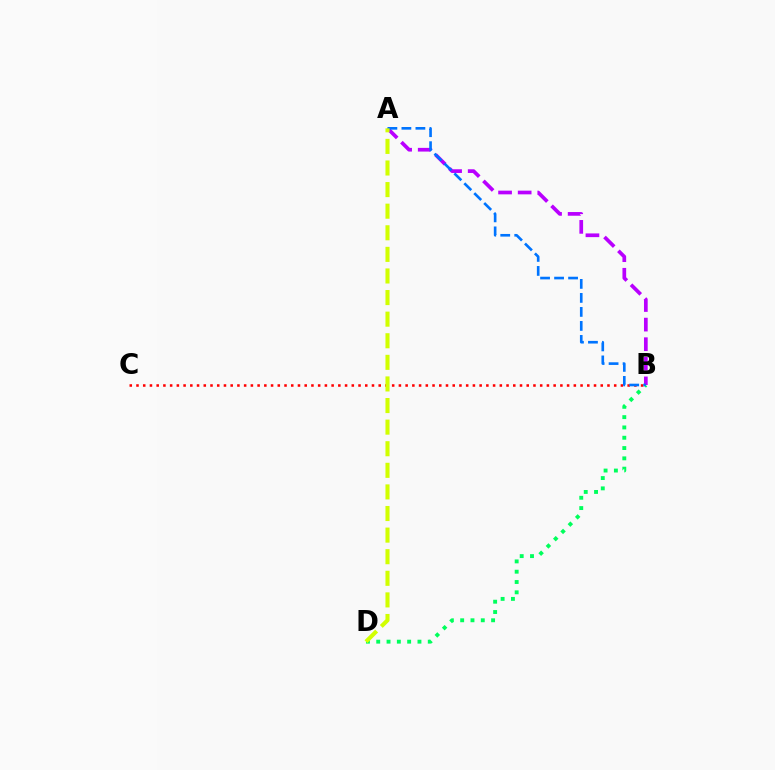{('A', 'B'): [{'color': '#b900ff', 'line_style': 'dashed', 'thickness': 2.66}, {'color': '#0074ff', 'line_style': 'dashed', 'thickness': 1.9}], ('B', 'D'): [{'color': '#00ff5c', 'line_style': 'dotted', 'thickness': 2.8}], ('B', 'C'): [{'color': '#ff0000', 'line_style': 'dotted', 'thickness': 1.83}], ('A', 'D'): [{'color': '#d1ff00', 'line_style': 'dashed', 'thickness': 2.93}]}